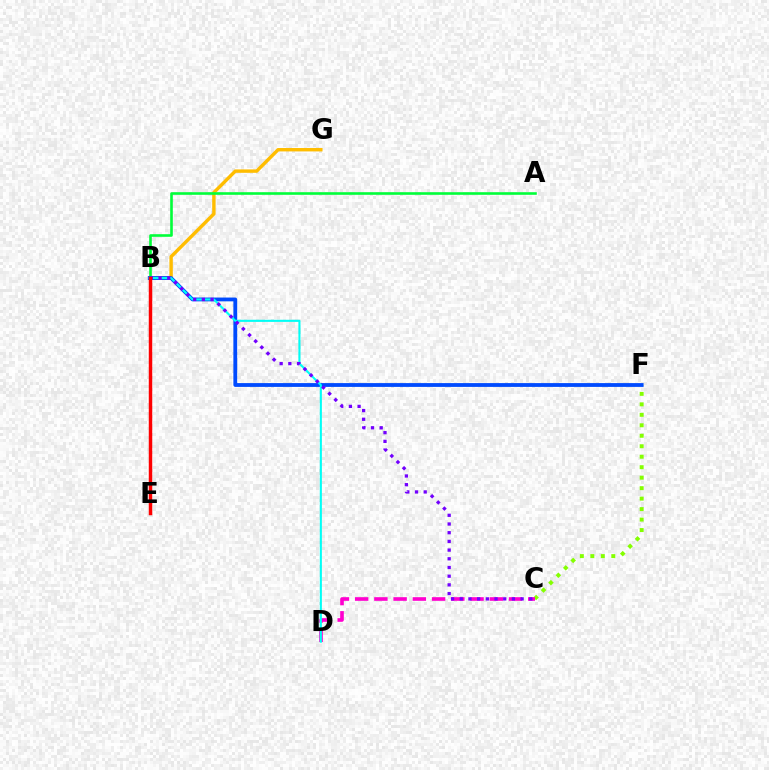{('C', 'F'): [{'color': '#84ff00', 'line_style': 'dotted', 'thickness': 2.85}], ('B', 'G'): [{'color': '#ffbd00', 'line_style': 'solid', 'thickness': 2.45}], ('A', 'B'): [{'color': '#00ff39', 'line_style': 'solid', 'thickness': 1.88}], ('B', 'F'): [{'color': '#004bff', 'line_style': 'solid', 'thickness': 2.74}], ('C', 'D'): [{'color': '#ff00cf', 'line_style': 'dashed', 'thickness': 2.61}], ('B', 'D'): [{'color': '#00fff6', 'line_style': 'solid', 'thickness': 1.5}], ('B', 'C'): [{'color': '#7200ff', 'line_style': 'dotted', 'thickness': 2.36}], ('B', 'E'): [{'color': '#ff0000', 'line_style': 'solid', 'thickness': 2.49}]}